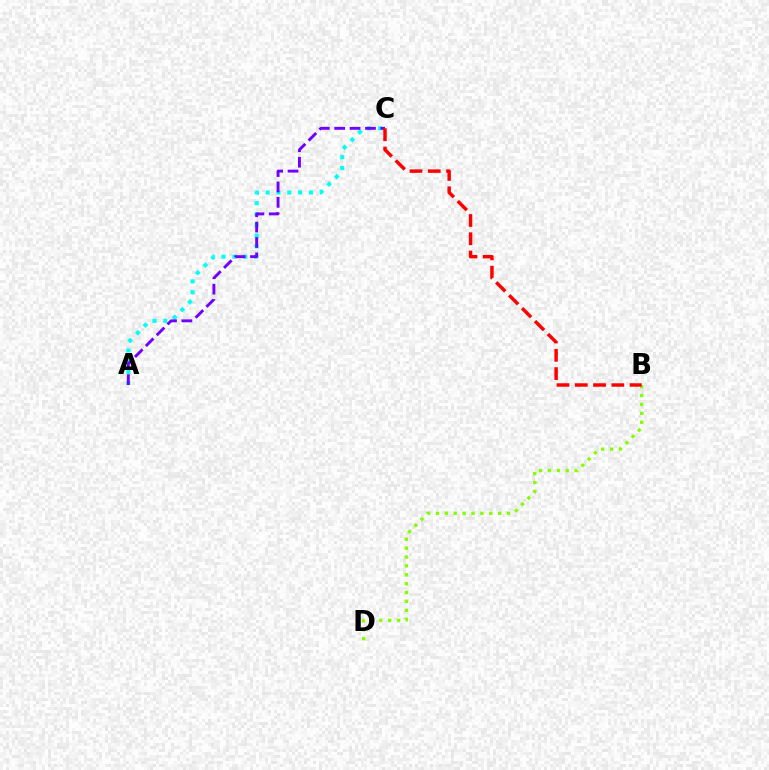{('A', 'C'): [{'color': '#00fff6', 'line_style': 'dotted', 'thickness': 2.94}, {'color': '#7200ff', 'line_style': 'dashed', 'thickness': 2.09}], ('B', 'D'): [{'color': '#84ff00', 'line_style': 'dotted', 'thickness': 2.41}], ('B', 'C'): [{'color': '#ff0000', 'line_style': 'dashed', 'thickness': 2.48}]}